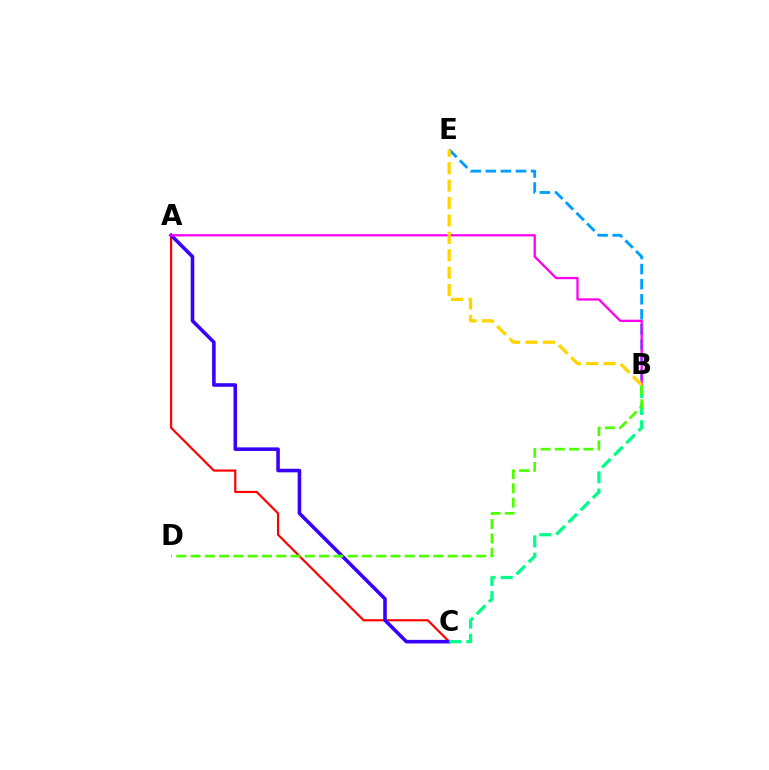{('B', 'E'): [{'color': '#009eff', 'line_style': 'dashed', 'thickness': 2.05}, {'color': '#ffd500', 'line_style': 'dashed', 'thickness': 2.37}], ('A', 'C'): [{'color': '#ff0000', 'line_style': 'solid', 'thickness': 1.56}, {'color': '#3700ff', 'line_style': 'solid', 'thickness': 2.57}], ('B', 'C'): [{'color': '#00ff86', 'line_style': 'dashed', 'thickness': 2.34}], ('A', 'B'): [{'color': '#ff00ed', 'line_style': 'solid', 'thickness': 1.64}], ('B', 'D'): [{'color': '#4fff00', 'line_style': 'dashed', 'thickness': 1.94}]}